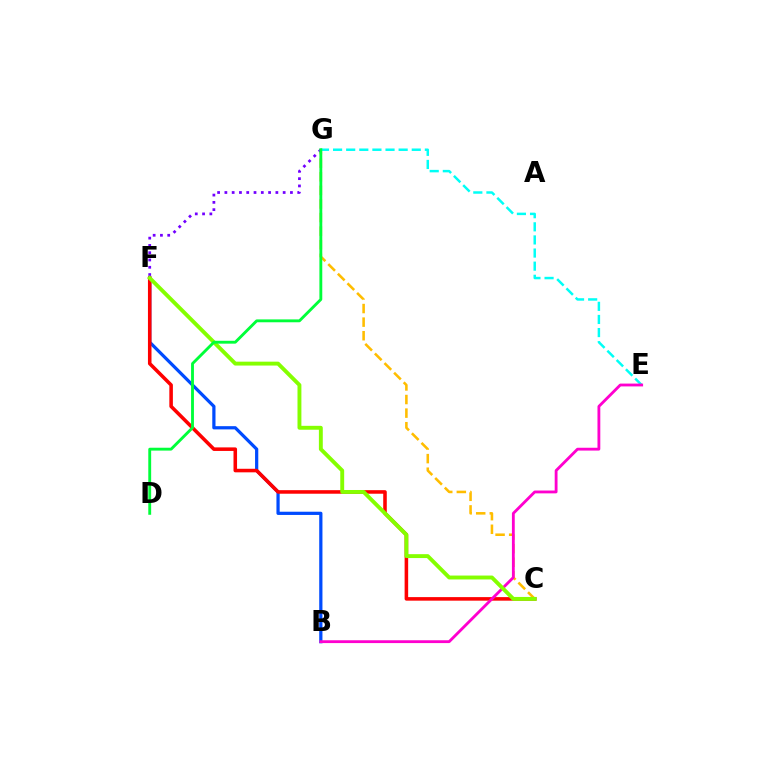{('B', 'F'): [{'color': '#004bff', 'line_style': 'solid', 'thickness': 2.32}], ('C', 'G'): [{'color': '#ffbd00', 'line_style': 'dashed', 'thickness': 1.85}], ('E', 'G'): [{'color': '#00fff6', 'line_style': 'dashed', 'thickness': 1.78}], ('C', 'F'): [{'color': '#ff0000', 'line_style': 'solid', 'thickness': 2.56}, {'color': '#84ff00', 'line_style': 'solid', 'thickness': 2.81}], ('B', 'E'): [{'color': '#ff00cf', 'line_style': 'solid', 'thickness': 2.04}], ('F', 'G'): [{'color': '#7200ff', 'line_style': 'dotted', 'thickness': 1.98}], ('D', 'G'): [{'color': '#00ff39', 'line_style': 'solid', 'thickness': 2.07}]}